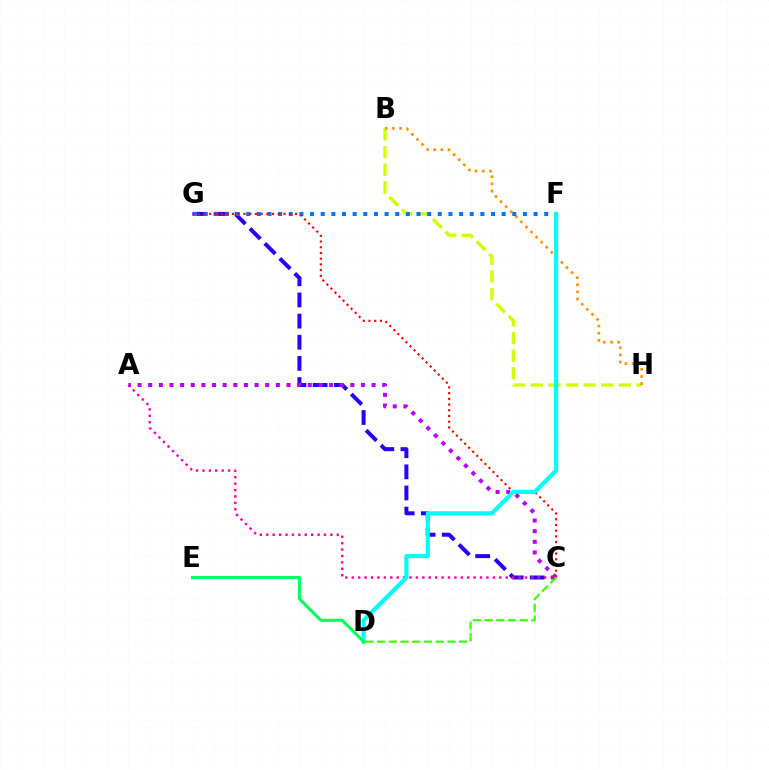{('C', 'G'): [{'color': '#2500ff', 'line_style': 'dashed', 'thickness': 2.87}, {'color': '#ff0000', 'line_style': 'dotted', 'thickness': 1.55}], ('B', 'H'): [{'color': '#d1ff00', 'line_style': 'dashed', 'thickness': 2.39}, {'color': '#ff9400', 'line_style': 'dotted', 'thickness': 1.95}], ('A', 'C'): [{'color': '#ff00ac', 'line_style': 'dotted', 'thickness': 1.74}, {'color': '#b900ff', 'line_style': 'dotted', 'thickness': 2.89}], ('F', 'G'): [{'color': '#0074ff', 'line_style': 'dotted', 'thickness': 2.89}], ('C', 'D'): [{'color': '#3dff00', 'line_style': 'dashed', 'thickness': 1.59}], ('D', 'F'): [{'color': '#00fff6', 'line_style': 'solid', 'thickness': 2.98}], ('D', 'E'): [{'color': '#00ff5c', 'line_style': 'solid', 'thickness': 2.18}]}